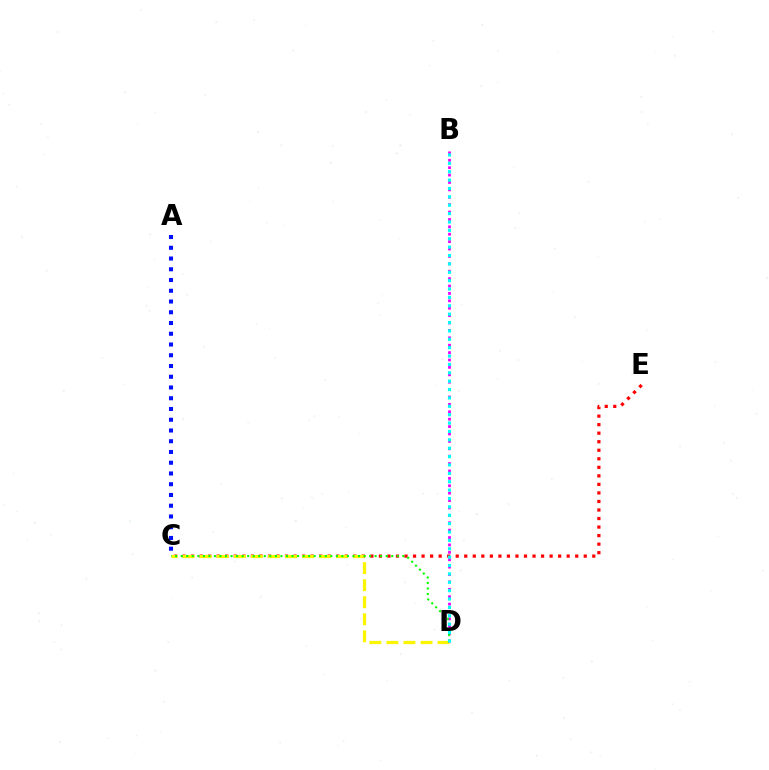{('A', 'C'): [{'color': '#0010ff', 'line_style': 'dotted', 'thickness': 2.92}], ('C', 'E'): [{'color': '#ff0000', 'line_style': 'dotted', 'thickness': 2.32}], ('C', 'D'): [{'color': '#fcf500', 'line_style': 'dashed', 'thickness': 2.32}, {'color': '#08ff00', 'line_style': 'dotted', 'thickness': 1.51}], ('B', 'D'): [{'color': '#ee00ff', 'line_style': 'dotted', 'thickness': 2.01}, {'color': '#00fff6', 'line_style': 'dotted', 'thickness': 2.28}]}